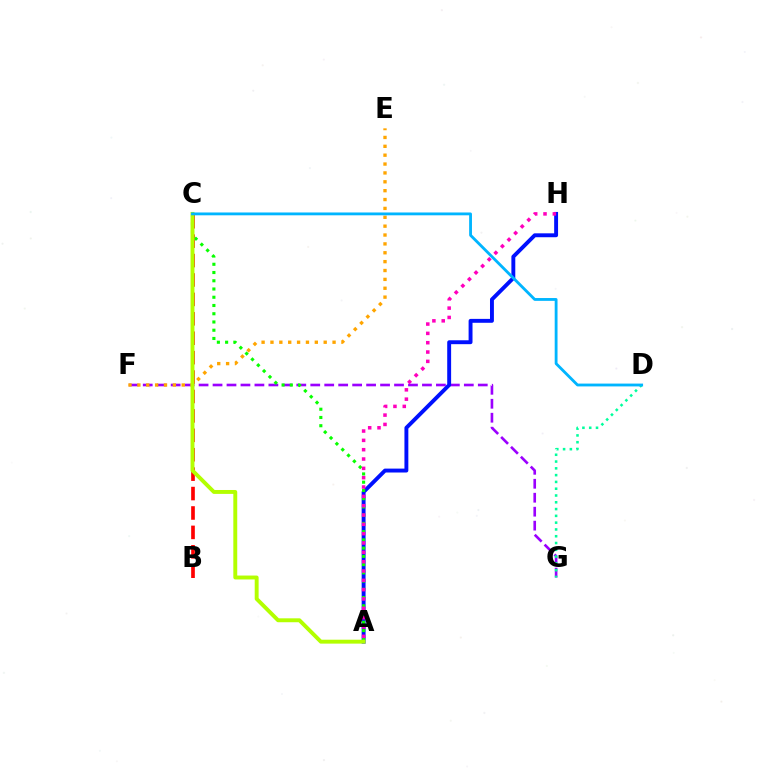{('F', 'G'): [{'color': '#9b00ff', 'line_style': 'dashed', 'thickness': 1.9}], ('B', 'C'): [{'color': '#ff0000', 'line_style': 'dashed', 'thickness': 2.64}], ('E', 'F'): [{'color': '#ffa500', 'line_style': 'dotted', 'thickness': 2.41}], ('D', 'G'): [{'color': '#00ff9d', 'line_style': 'dotted', 'thickness': 1.84}], ('A', 'H'): [{'color': '#0010ff', 'line_style': 'solid', 'thickness': 2.81}, {'color': '#ff00bd', 'line_style': 'dotted', 'thickness': 2.54}], ('A', 'C'): [{'color': '#08ff00', 'line_style': 'dotted', 'thickness': 2.24}, {'color': '#b3ff00', 'line_style': 'solid', 'thickness': 2.82}], ('C', 'D'): [{'color': '#00b5ff', 'line_style': 'solid', 'thickness': 2.04}]}